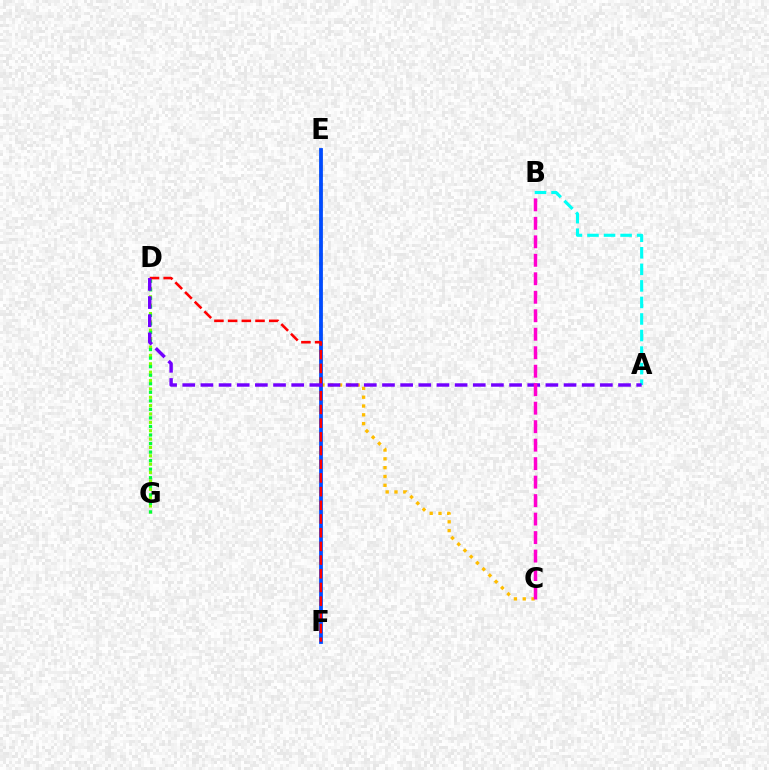{('D', 'G'): [{'color': '#84ff00', 'line_style': 'dotted', 'thickness': 2.27}, {'color': '#00ff39', 'line_style': 'dotted', 'thickness': 2.32}], ('A', 'B'): [{'color': '#00fff6', 'line_style': 'dashed', 'thickness': 2.25}], ('C', 'E'): [{'color': '#ffbd00', 'line_style': 'dotted', 'thickness': 2.39}], ('E', 'F'): [{'color': '#004bff', 'line_style': 'solid', 'thickness': 2.72}], ('D', 'F'): [{'color': '#ff0000', 'line_style': 'dashed', 'thickness': 1.86}], ('A', 'D'): [{'color': '#7200ff', 'line_style': 'dashed', 'thickness': 2.47}], ('B', 'C'): [{'color': '#ff00cf', 'line_style': 'dashed', 'thickness': 2.51}]}